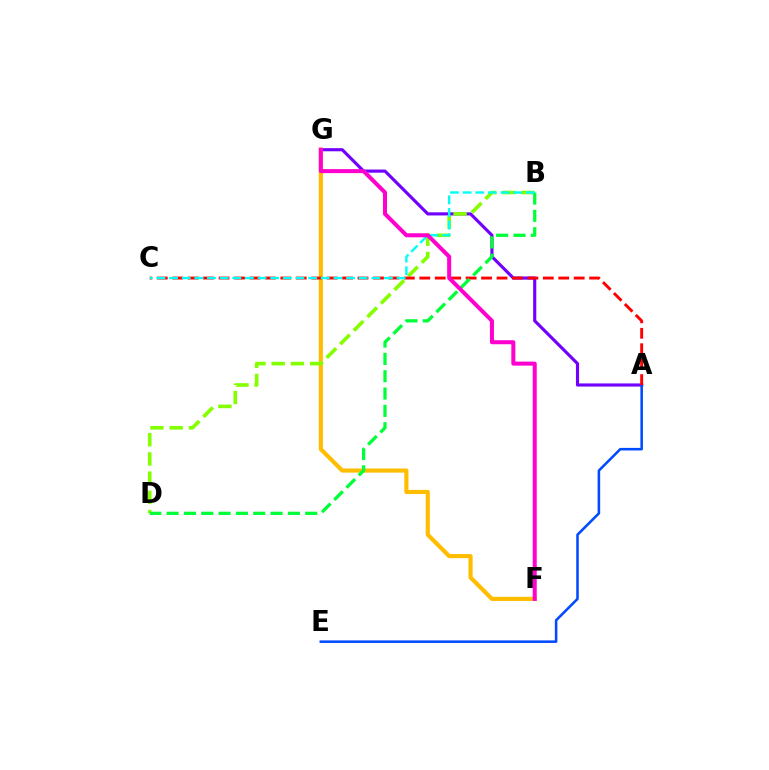{('A', 'G'): [{'color': '#7200ff', 'line_style': 'solid', 'thickness': 2.26}], ('F', 'G'): [{'color': '#ffbd00', 'line_style': 'solid', 'thickness': 2.99}, {'color': '#ff00cf', 'line_style': 'solid', 'thickness': 2.9}], ('A', 'E'): [{'color': '#004bff', 'line_style': 'solid', 'thickness': 1.84}], ('B', 'D'): [{'color': '#84ff00', 'line_style': 'dashed', 'thickness': 2.61}, {'color': '#00ff39', 'line_style': 'dashed', 'thickness': 2.35}], ('A', 'C'): [{'color': '#ff0000', 'line_style': 'dashed', 'thickness': 2.1}], ('B', 'C'): [{'color': '#00fff6', 'line_style': 'dashed', 'thickness': 1.72}]}